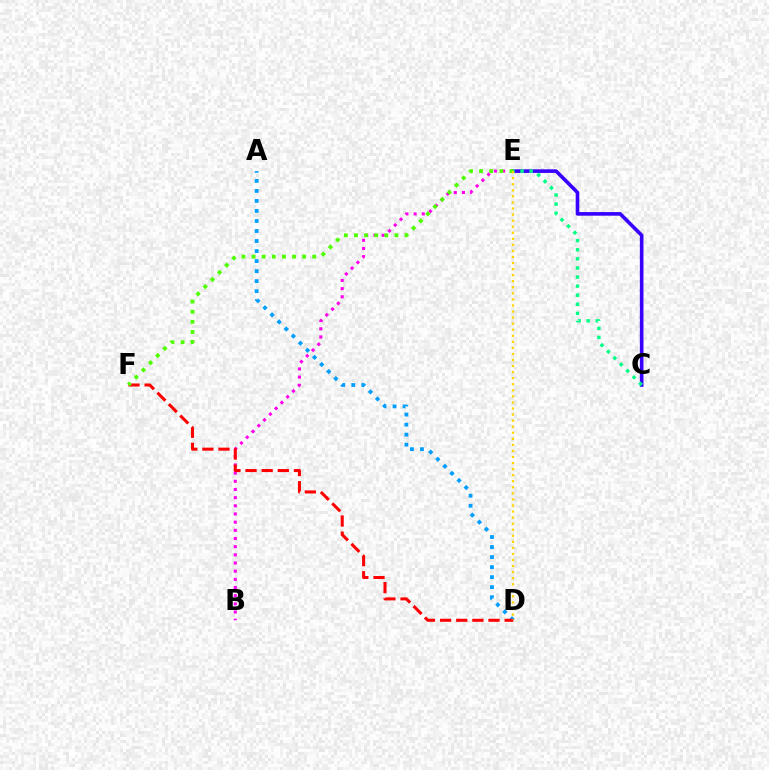{('B', 'E'): [{'color': '#ff00ed', 'line_style': 'dotted', 'thickness': 2.22}], ('A', 'D'): [{'color': '#009eff', 'line_style': 'dotted', 'thickness': 2.72}], ('D', 'F'): [{'color': '#ff0000', 'line_style': 'dashed', 'thickness': 2.19}], ('C', 'E'): [{'color': '#3700ff', 'line_style': 'solid', 'thickness': 2.61}, {'color': '#00ff86', 'line_style': 'dotted', 'thickness': 2.47}], ('E', 'F'): [{'color': '#4fff00', 'line_style': 'dotted', 'thickness': 2.75}], ('D', 'E'): [{'color': '#ffd500', 'line_style': 'dotted', 'thickness': 1.65}]}